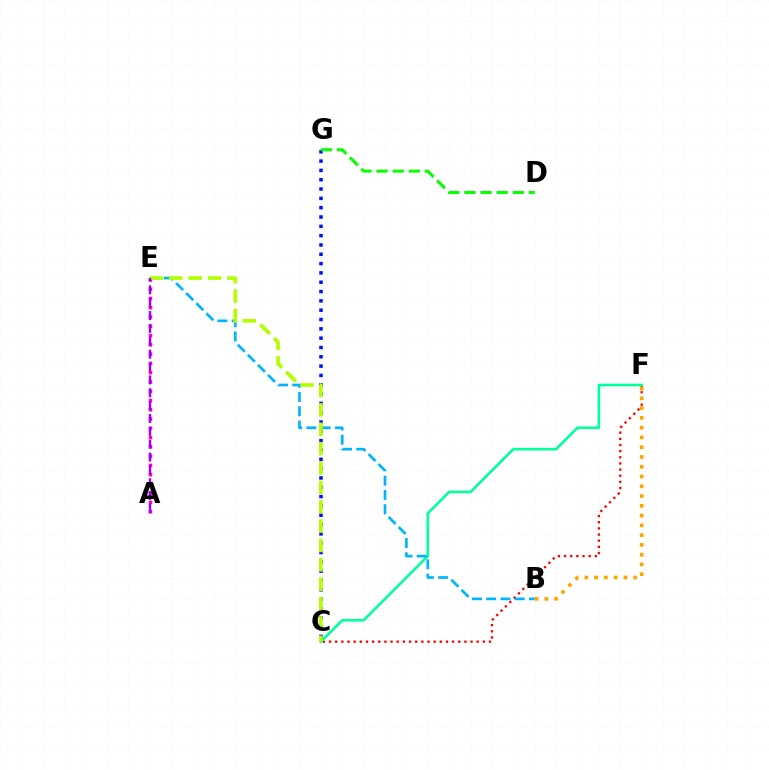{('C', 'G'): [{'color': '#0010ff', 'line_style': 'dotted', 'thickness': 2.53}], ('A', 'E'): [{'color': '#ff00bd', 'line_style': 'dotted', 'thickness': 2.52}, {'color': '#9b00ff', 'line_style': 'dashed', 'thickness': 1.75}], ('C', 'F'): [{'color': '#ff0000', 'line_style': 'dotted', 'thickness': 1.67}, {'color': '#00ff9d', 'line_style': 'solid', 'thickness': 1.88}], ('D', 'G'): [{'color': '#08ff00', 'line_style': 'dashed', 'thickness': 2.19}], ('B', 'E'): [{'color': '#00b5ff', 'line_style': 'dashed', 'thickness': 1.93}], ('C', 'E'): [{'color': '#b3ff00', 'line_style': 'dashed', 'thickness': 2.63}], ('B', 'F'): [{'color': '#ffa500', 'line_style': 'dotted', 'thickness': 2.65}]}